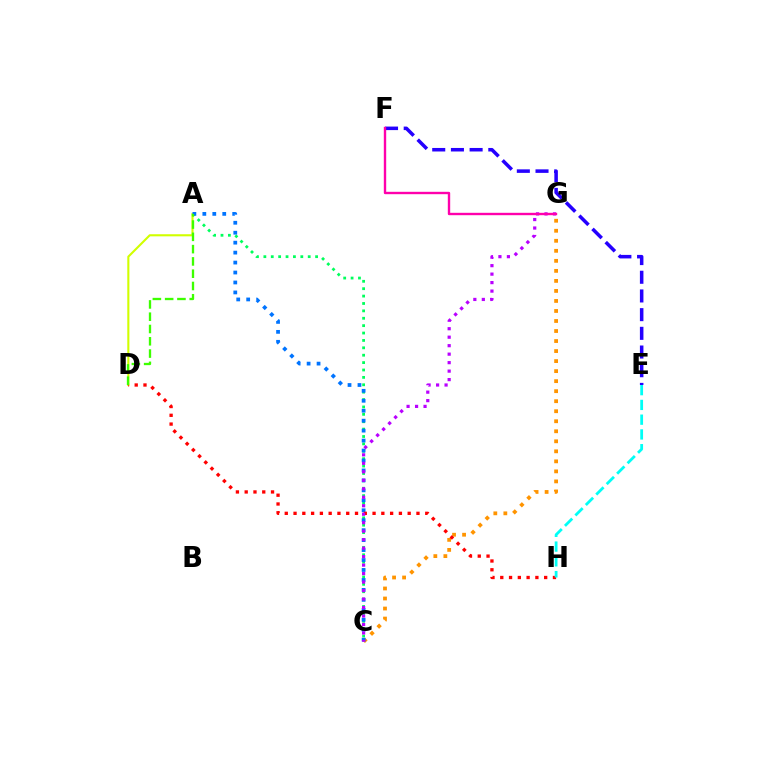{('A', 'C'): [{'color': '#00ff5c', 'line_style': 'dotted', 'thickness': 2.01}, {'color': '#0074ff', 'line_style': 'dotted', 'thickness': 2.7}], ('C', 'G'): [{'color': '#ff9400', 'line_style': 'dotted', 'thickness': 2.72}, {'color': '#b900ff', 'line_style': 'dotted', 'thickness': 2.3}], ('A', 'D'): [{'color': '#d1ff00', 'line_style': 'solid', 'thickness': 1.51}, {'color': '#3dff00', 'line_style': 'dashed', 'thickness': 1.67}], ('D', 'H'): [{'color': '#ff0000', 'line_style': 'dotted', 'thickness': 2.39}], ('E', 'H'): [{'color': '#00fff6', 'line_style': 'dashed', 'thickness': 2.01}], ('E', 'F'): [{'color': '#2500ff', 'line_style': 'dashed', 'thickness': 2.54}], ('F', 'G'): [{'color': '#ff00ac', 'line_style': 'solid', 'thickness': 1.72}]}